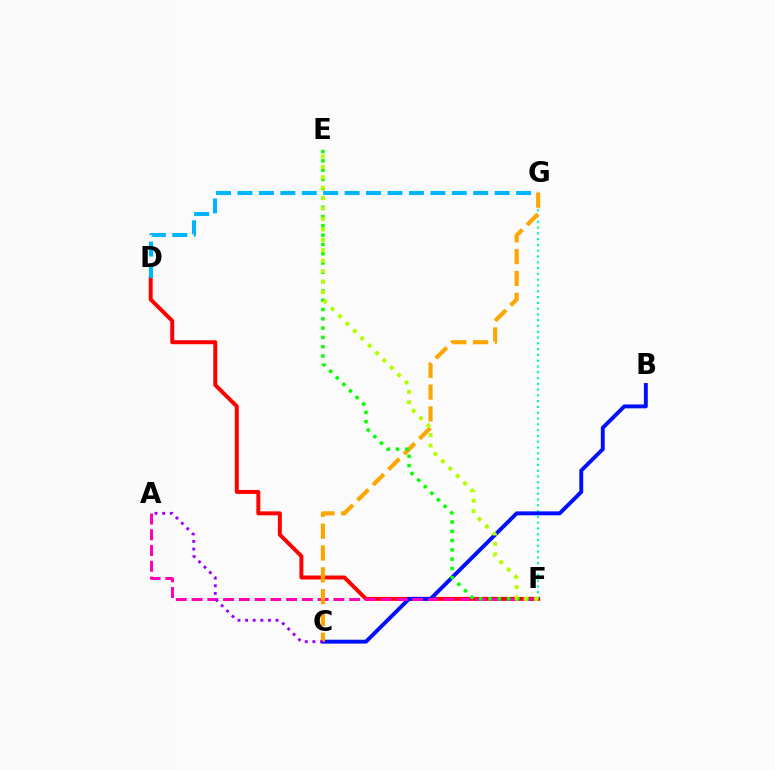{('D', 'F'): [{'color': '#ff0000', 'line_style': 'solid', 'thickness': 2.85}], ('F', 'G'): [{'color': '#00ff9d', 'line_style': 'dotted', 'thickness': 1.57}], ('B', 'C'): [{'color': '#0010ff', 'line_style': 'solid', 'thickness': 2.81}], ('D', 'G'): [{'color': '#00b5ff', 'line_style': 'dashed', 'thickness': 2.91}], ('A', 'F'): [{'color': '#ff00bd', 'line_style': 'dashed', 'thickness': 2.14}], ('C', 'G'): [{'color': '#ffa500', 'line_style': 'dashed', 'thickness': 2.96}], ('E', 'F'): [{'color': '#08ff00', 'line_style': 'dotted', 'thickness': 2.52}, {'color': '#b3ff00', 'line_style': 'dotted', 'thickness': 2.84}], ('A', 'C'): [{'color': '#9b00ff', 'line_style': 'dotted', 'thickness': 2.07}]}